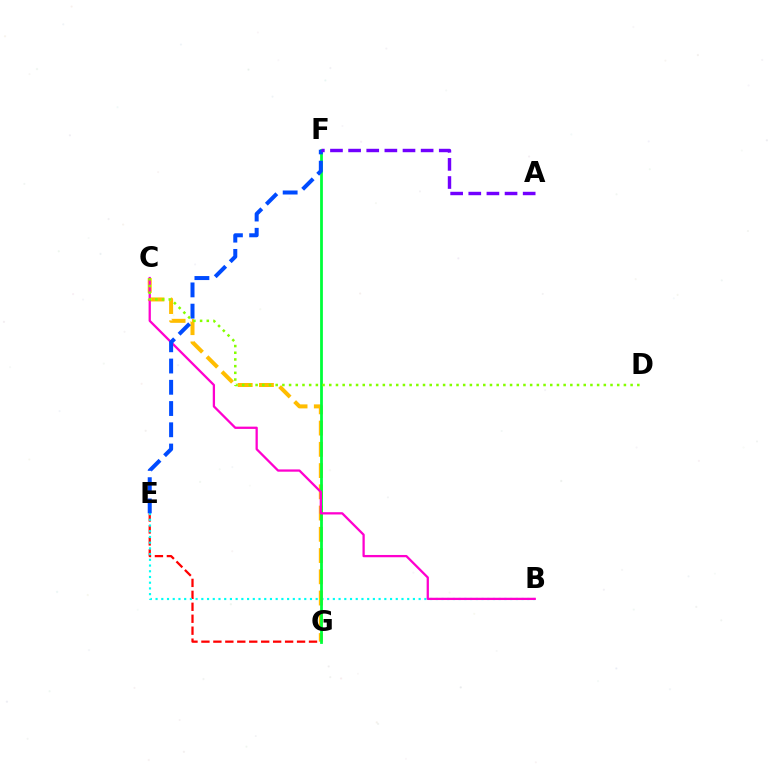{('E', 'G'): [{'color': '#ff0000', 'line_style': 'dashed', 'thickness': 1.62}], ('B', 'E'): [{'color': '#00fff6', 'line_style': 'dotted', 'thickness': 1.55}], ('C', 'G'): [{'color': '#ffbd00', 'line_style': 'dashed', 'thickness': 2.89}], ('F', 'G'): [{'color': '#00ff39', 'line_style': 'solid', 'thickness': 2.0}], ('B', 'C'): [{'color': '#ff00cf', 'line_style': 'solid', 'thickness': 1.64}], ('E', 'F'): [{'color': '#004bff', 'line_style': 'dashed', 'thickness': 2.89}], ('A', 'F'): [{'color': '#7200ff', 'line_style': 'dashed', 'thickness': 2.46}], ('C', 'D'): [{'color': '#84ff00', 'line_style': 'dotted', 'thickness': 1.82}]}